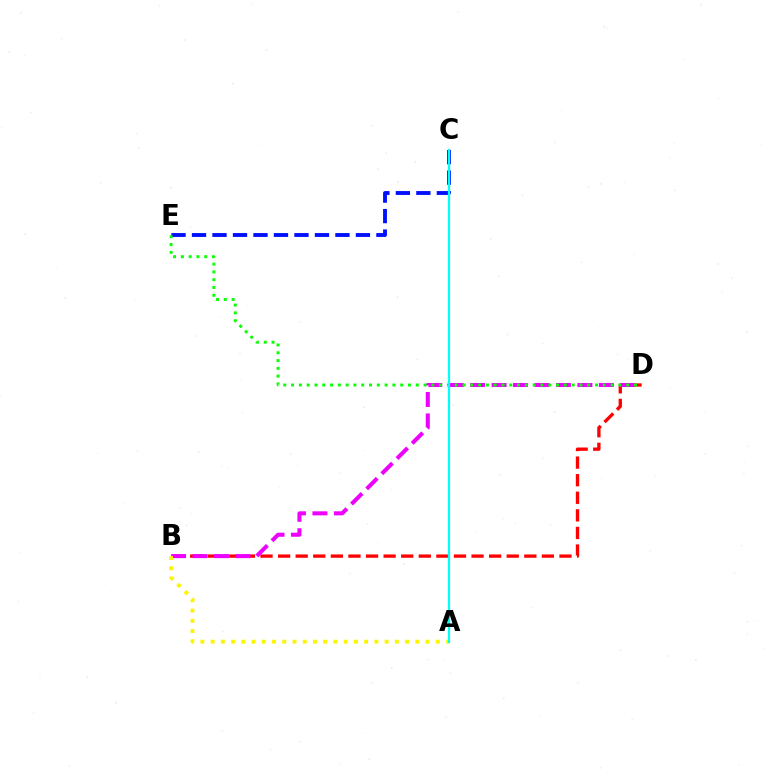{('B', 'D'): [{'color': '#ff0000', 'line_style': 'dashed', 'thickness': 2.39}, {'color': '#ee00ff', 'line_style': 'dashed', 'thickness': 2.91}], ('C', 'E'): [{'color': '#0010ff', 'line_style': 'dashed', 'thickness': 2.78}], ('A', 'B'): [{'color': '#fcf500', 'line_style': 'dotted', 'thickness': 2.78}], ('D', 'E'): [{'color': '#08ff00', 'line_style': 'dotted', 'thickness': 2.12}], ('A', 'C'): [{'color': '#00fff6', 'line_style': 'solid', 'thickness': 1.62}]}